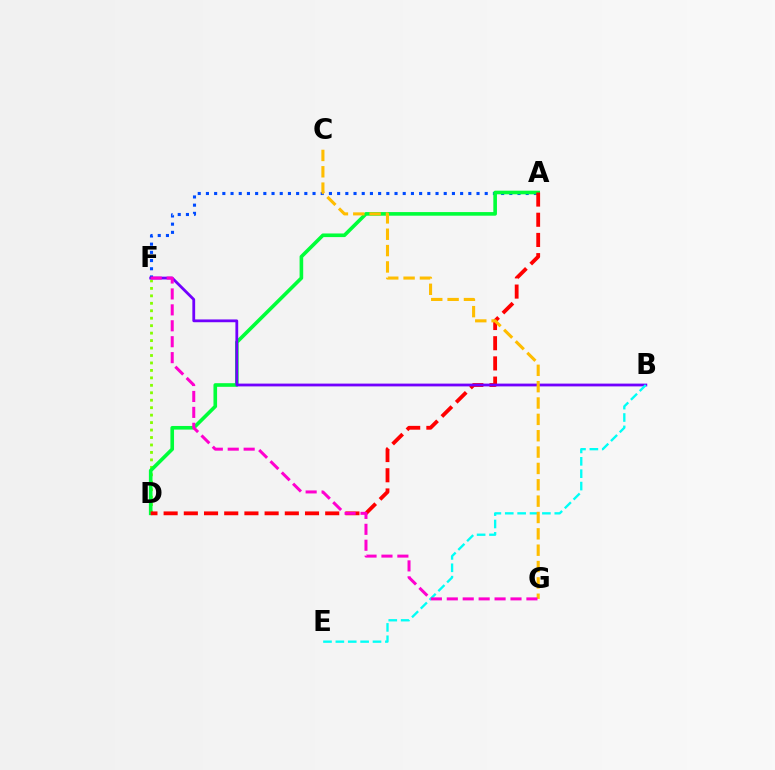{('A', 'F'): [{'color': '#004bff', 'line_style': 'dotted', 'thickness': 2.23}], ('D', 'F'): [{'color': '#84ff00', 'line_style': 'dotted', 'thickness': 2.03}], ('A', 'D'): [{'color': '#00ff39', 'line_style': 'solid', 'thickness': 2.61}, {'color': '#ff0000', 'line_style': 'dashed', 'thickness': 2.74}], ('B', 'F'): [{'color': '#7200ff', 'line_style': 'solid', 'thickness': 2.01}], ('B', 'E'): [{'color': '#00fff6', 'line_style': 'dashed', 'thickness': 1.68}], ('C', 'G'): [{'color': '#ffbd00', 'line_style': 'dashed', 'thickness': 2.22}], ('F', 'G'): [{'color': '#ff00cf', 'line_style': 'dashed', 'thickness': 2.16}]}